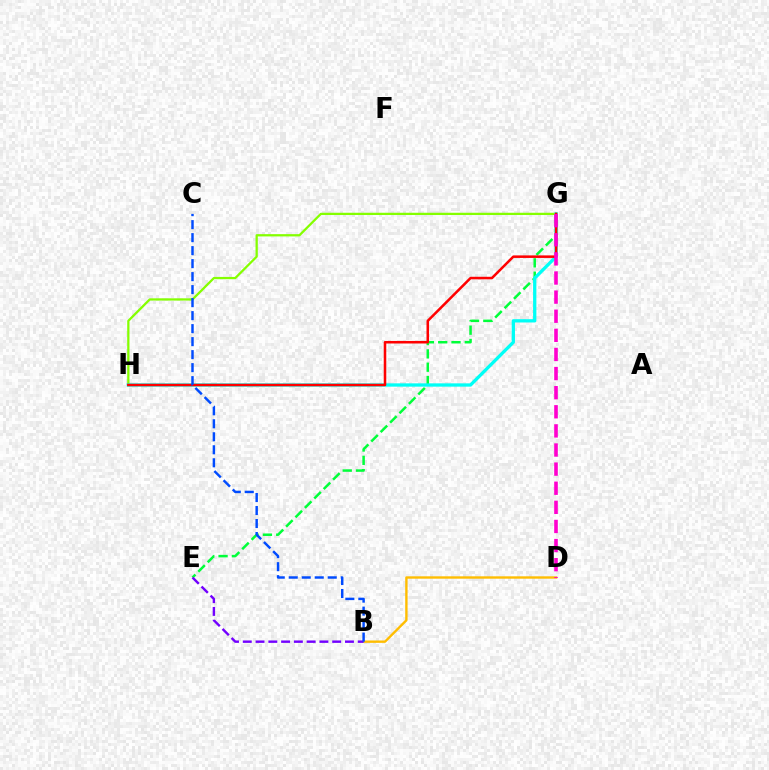{('G', 'H'): [{'color': '#84ff00', 'line_style': 'solid', 'thickness': 1.63}, {'color': '#00fff6', 'line_style': 'solid', 'thickness': 2.37}, {'color': '#ff0000', 'line_style': 'solid', 'thickness': 1.83}], ('E', 'G'): [{'color': '#00ff39', 'line_style': 'dashed', 'thickness': 1.81}], ('B', 'D'): [{'color': '#ffbd00', 'line_style': 'solid', 'thickness': 1.71}], ('B', 'E'): [{'color': '#7200ff', 'line_style': 'dashed', 'thickness': 1.74}], ('D', 'G'): [{'color': '#ff00cf', 'line_style': 'dashed', 'thickness': 2.6}], ('B', 'C'): [{'color': '#004bff', 'line_style': 'dashed', 'thickness': 1.77}]}